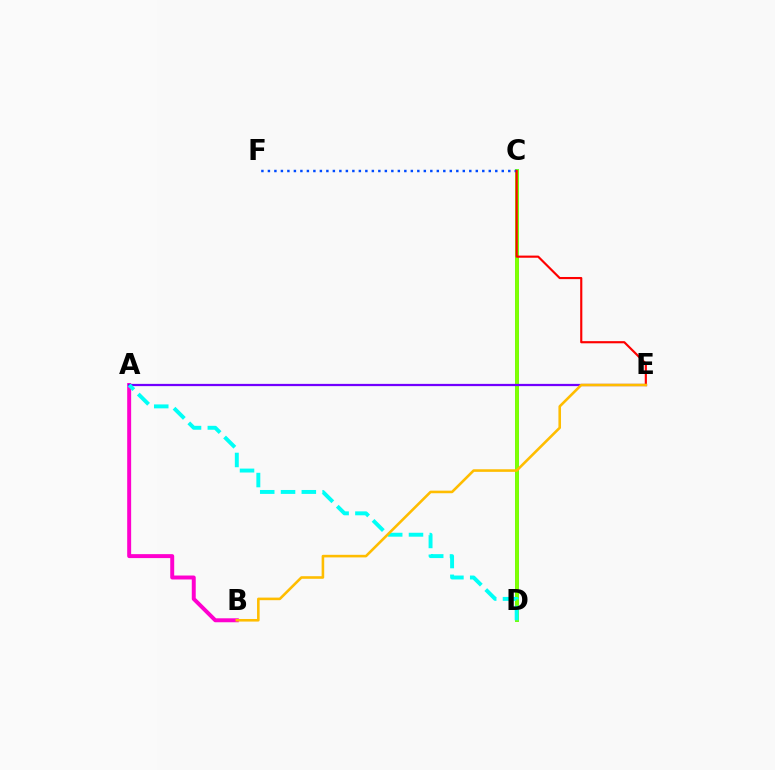{('C', 'D'): [{'color': '#00ff39', 'line_style': 'solid', 'thickness': 2.7}, {'color': '#84ff00', 'line_style': 'solid', 'thickness': 2.65}], ('A', 'B'): [{'color': '#ff00cf', 'line_style': 'solid', 'thickness': 2.85}], ('A', 'E'): [{'color': '#7200ff', 'line_style': 'solid', 'thickness': 1.62}], ('C', 'F'): [{'color': '#004bff', 'line_style': 'dotted', 'thickness': 1.77}], ('A', 'D'): [{'color': '#00fff6', 'line_style': 'dashed', 'thickness': 2.83}], ('C', 'E'): [{'color': '#ff0000', 'line_style': 'solid', 'thickness': 1.55}], ('B', 'E'): [{'color': '#ffbd00', 'line_style': 'solid', 'thickness': 1.86}]}